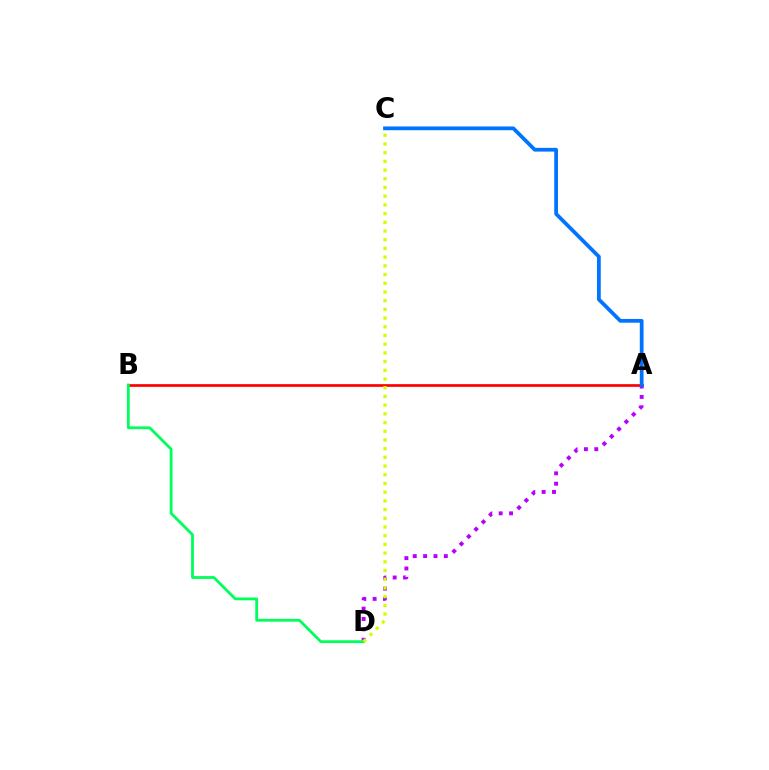{('A', 'B'): [{'color': '#ff0000', 'line_style': 'solid', 'thickness': 1.95}], ('A', 'D'): [{'color': '#b900ff', 'line_style': 'dotted', 'thickness': 2.82}], ('B', 'D'): [{'color': '#00ff5c', 'line_style': 'solid', 'thickness': 2.02}], ('A', 'C'): [{'color': '#0074ff', 'line_style': 'solid', 'thickness': 2.7}], ('C', 'D'): [{'color': '#d1ff00', 'line_style': 'dotted', 'thickness': 2.37}]}